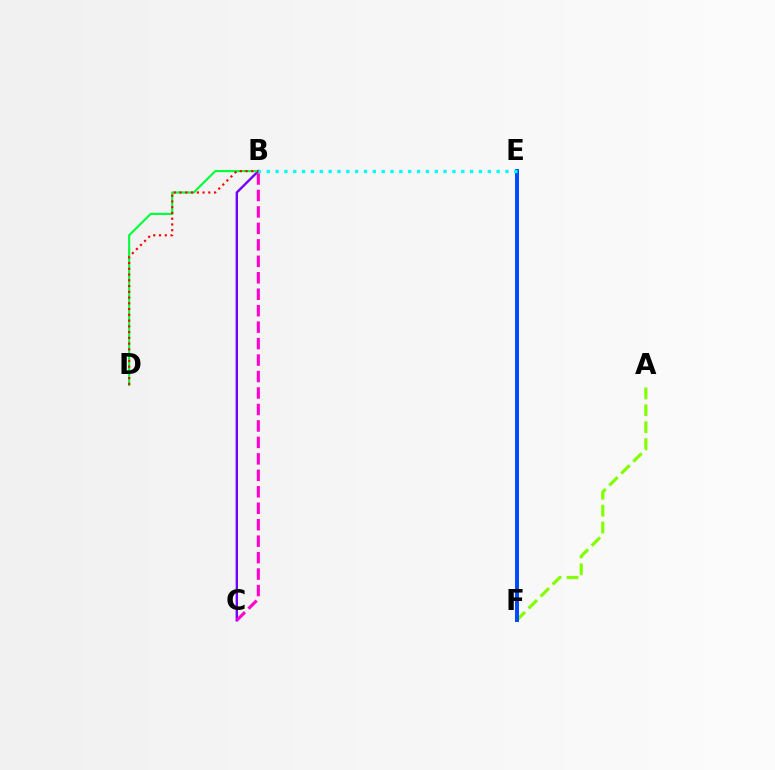{('A', 'F'): [{'color': '#84ff00', 'line_style': 'dashed', 'thickness': 2.3}], ('B', 'C'): [{'color': '#7200ff', 'line_style': 'solid', 'thickness': 1.71}, {'color': '#ff00cf', 'line_style': 'dashed', 'thickness': 2.24}], ('E', 'F'): [{'color': '#ffbd00', 'line_style': 'solid', 'thickness': 1.71}, {'color': '#004bff', 'line_style': 'solid', 'thickness': 2.85}], ('B', 'D'): [{'color': '#00ff39', 'line_style': 'solid', 'thickness': 1.55}, {'color': '#ff0000', 'line_style': 'dotted', 'thickness': 1.56}], ('B', 'E'): [{'color': '#00fff6', 'line_style': 'dotted', 'thickness': 2.4}]}